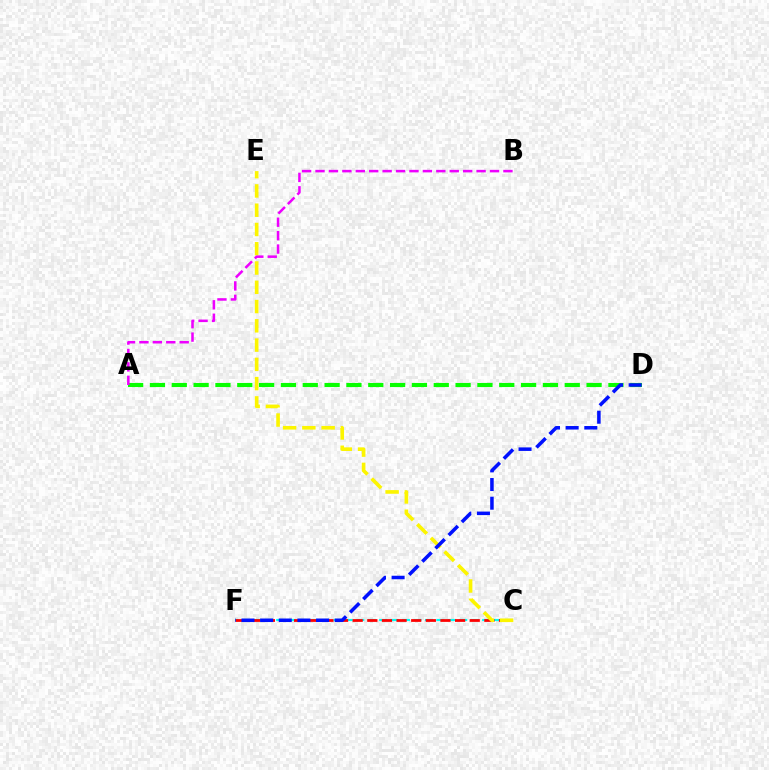{('A', 'D'): [{'color': '#08ff00', 'line_style': 'dashed', 'thickness': 2.97}], ('C', 'F'): [{'color': '#00fff6', 'line_style': 'dashed', 'thickness': 1.55}, {'color': '#ff0000', 'line_style': 'dashed', 'thickness': 1.99}], ('C', 'E'): [{'color': '#fcf500', 'line_style': 'dashed', 'thickness': 2.62}], ('A', 'B'): [{'color': '#ee00ff', 'line_style': 'dashed', 'thickness': 1.82}], ('D', 'F'): [{'color': '#0010ff', 'line_style': 'dashed', 'thickness': 2.53}]}